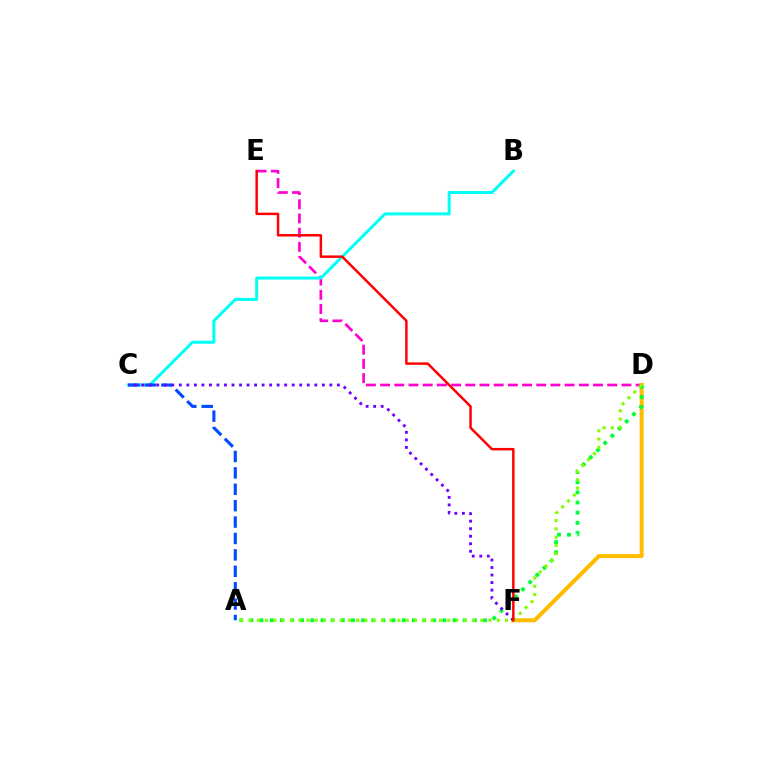{('D', 'E'): [{'color': '#ff00cf', 'line_style': 'dashed', 'thickness': 1.93}], ('D', 'F'): [{'color': '#ffbd00', 'line_style': 'solid', 'thickness': 2.91}], ('A', 'D'): [{'color': '#00ff39', 'line_style': 'dotted', 'thickness': 2.76}, {'color': '#84ff00', 'line_style': 'dotted', 'thickness': 2.25}], ('B', 'C'): [{'color': '#00fff6', 'line_style': 'solid', 'thickness': 2.15}], ('A', 'C'): [{'color': '#004bff', 'line_style': 'dashed', 'thickness': 2.23}], ('C', 'F'): [{'color': '#7200ff', 'line_style': 'dotted', 'thickness': 2.04}], ('E', 'F'): [{'color': '#ff0000', 'line_style': 'solid', 'thickness': 1.79}]}